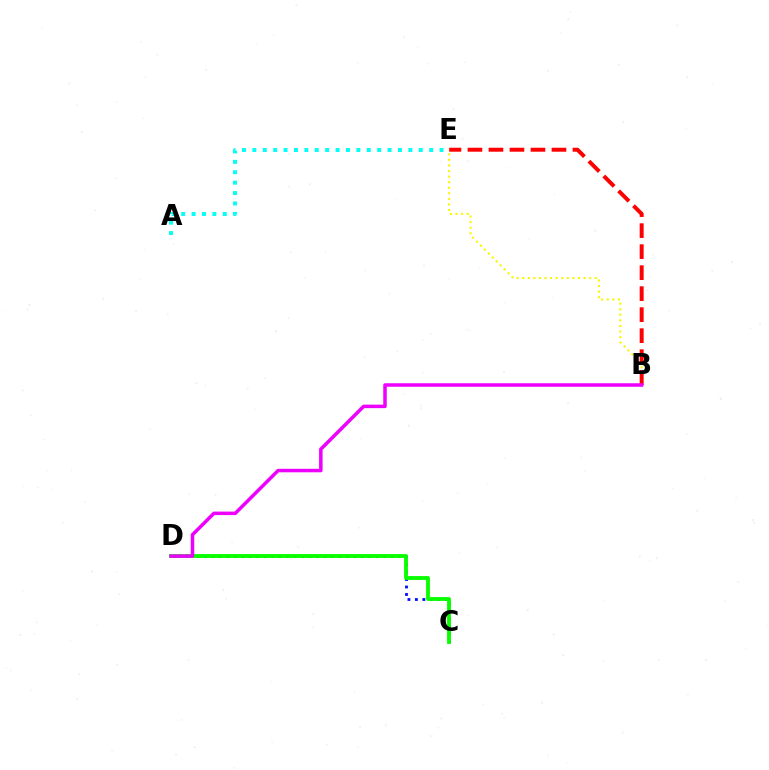{('A', 'E'): [{'color': '#00fff6', 'line_style': 'dotted', 'thickness': 2.83}], ('C', 'D'): [{'color': '#0010ff', 'line_style': 'dotted', 'thickness': 2.03}, {'color': '#08ff00', 'line_style': 'solid', 'thickness': 2.77}], ('B', 'E'): [{'color': '#fcf500', 'line_style': 'dotted', 'thickness': 1.51}, {'color': '#ff0000', 'line_style': 'dashed', 'thickness': 2.85}], ('B', 'D'): [{'color': '#ee00ff', 'line_style': 'solid', 'thickness': 2.52}]}